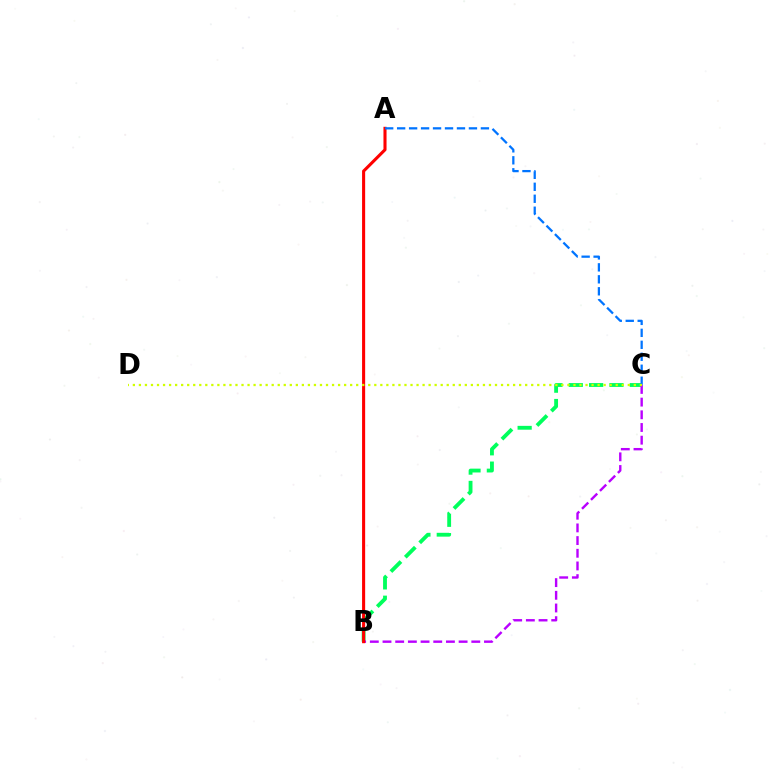{('B', 'C'): [{'color': '#00ff5c', 'line_style': 'dashed', 'thickness': 2.76}, {'color': '#b900ff', 'line_style': 'dashed', 'thickness': 1.72}], ('A', 'B'): [{'color': '#ff0000', 'line_style': 'solid', 'thickness': 2.22}], ('A', 'C'): [{'color': '#0074ff', 'line_style': 'dashed', 'thickness': 1.63}], ('C', 'D'): [{'color': '#d1ff00', 'line_style': 'dotted', 'thickness': 1.64}]}